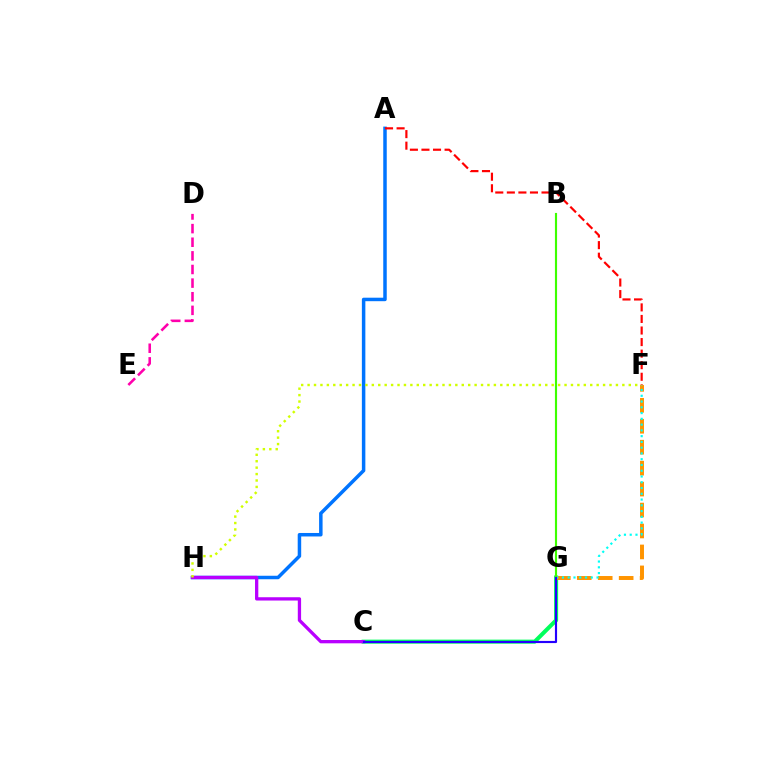{('C', 'G'): [{'color': '#00ff5c', 'line_style': 'solid', 'thickness': 2.92}, {'color': '#2500ff', 'line_style': 'solid', 'thickness': 1.55}], ('A', 'H'): [{'color': '#0074ff', 'line_style': 'solid', 'thickness': 2.51}], ('F', 'G'): [{'color': '#ff9400', 'line_style': 'dashed', 'thickness': 2.85}, {'color': '#00fff6', 'line_style': 'dotted', 'thickness': 1.57}], ('A', 'F'): [{'color': '#ff0000', 'line_style': 'dashed', 'thickness': 1.57}], ('C', 'H'): [{'color': '#b900ff', 'line_style': 'solid', 'thickness': 2.37}], ('D', 'E'): [{'color': '#ff00ac', 'line_style': 'dashed', 'thickness': 1.85}], ('B', 'G'): [{'color': '#3dff00', 'line_style': 'solid', 'thickness': 1.54}], ('F', 'H'): [{'color': '#d1ff00', 'line_style': 'dotted', 'thickness': 1.75}]}